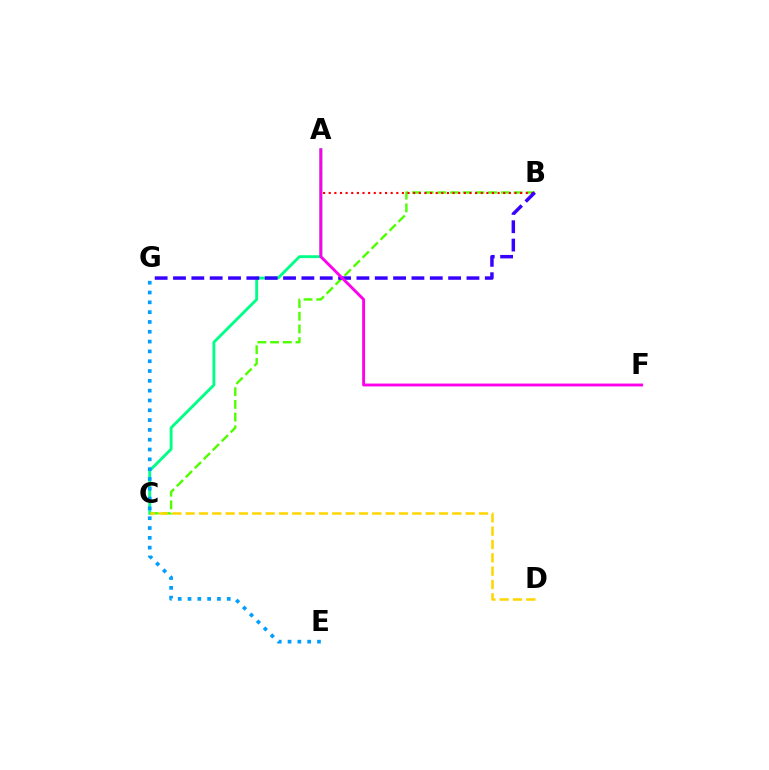{('A', 'C'): [{'color': '#00ff86', 'line_style': 'solid', 'thickness': 2.06}], ('B', 'C'): [{'color': '#4fff00', 'line_style': 'dashed', 'thickness': 1.73}], ('A', 'B'): [{'color': '#ff0000', 'line_style': 'dotted', 'thickness': 1.53}], ('B', 'G'): [{'color': '#3700ff', 'line_style': 'dashed', 'thickness': 2.49}], ('A', 'F'): [{'color': '#ff00ed', 'line_style': 'solid', 'thickness': 2.08}], ('E', 'G'): [{'color': '#009eff', 'line_style': 'dotted', 'thickness': 2.67}], ('C', 'D'): [{'color': '#ffd500', 'line_style': 'dashed', 'thickness': 1.81}]}